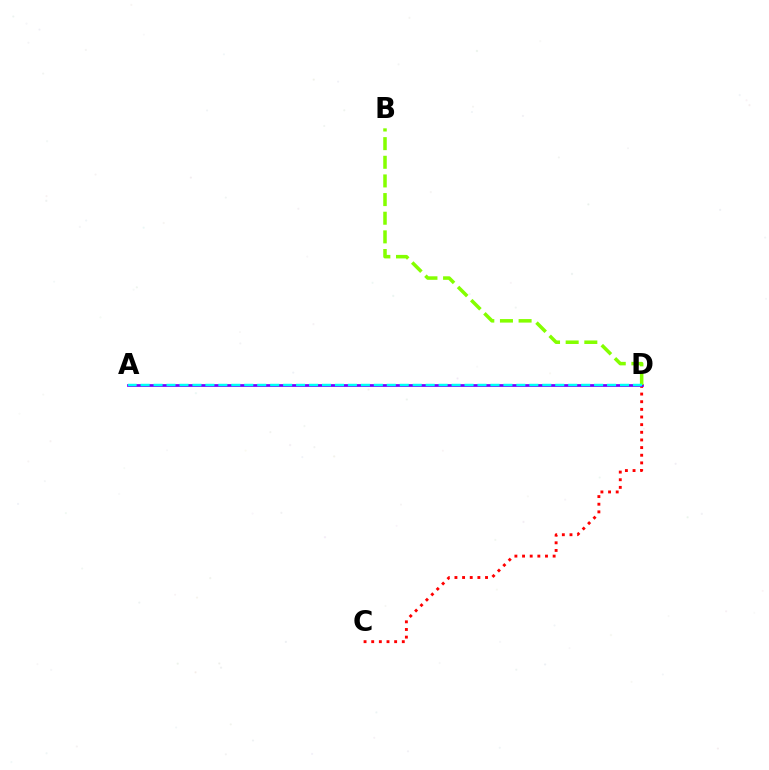{('C', 'D'): [{'color': '#ff0000', 'line_style': 'dotted', 'thickness': 2.08}], ('A', 'D'): [{'color': '#7200ff', 'line_style': 'solid', 'thickness': 1.96}, {'color': '#00fff6', 'line_style': 'dashed', 'thickness': 1.76}], ('B', 'D'): [{'color': '#84ff00', 'line_style': 'dashed', 'thickness': 2.53}]}